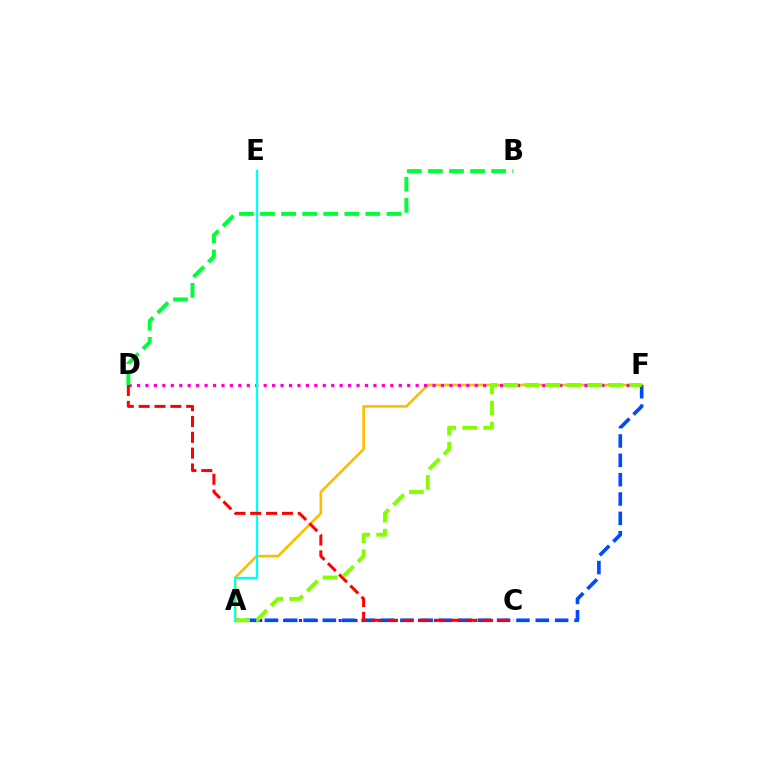{('A', 'F'): [{'color': '#ffbd00', 'line_style': 'solid', 'thickness': 1.88}, {'color': '#004bff', 'line_style': 'dashed', 'thickness': 2.63}, {'color': '#84ff00', 'line_style': 'dashed', 'thickness': 2.85}], ('A', 'C'): [{'color': '#7200ff', 'line_style': 'dotted', 'thickness': 2.16}], ('D', 'F'): [{'color': '#ff00cf', 'line_style': 'dotted', 'thickness': 2.29}], ('A', 'E'): [{'color': '#00fff6', 'line_style': 'solid', 'thickness': 1.65}], ('C', 'D'): [{'color': '#ff0000', 'line_style': 'dashed', 'thickness': 2.15}], ('B', 'D'): [{'color': '#00ff39', 'line_style': 'dashed', 'thickness': 2.86}]}